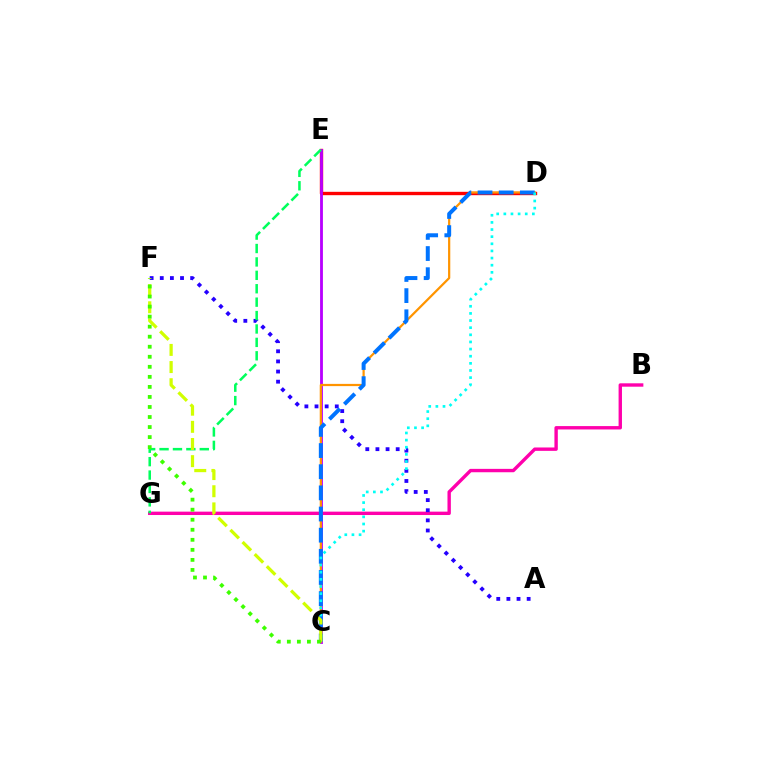{('D', 'E'): [{'color': '#ff0000', 'line_style': 'solid', 'thickness': 2.42}], ('C', 'E'): [{'color': '#b900ff', 'line_style': 'solid', 'thickness': 2.03}], ('B', 'G'): [{'color': '#ff00ac', 'line_style': 'solid', 'thickness': 2.44}], ('A', 'F'): [{'color': '#2500ff', 'line_style': 'dotted', 'thickness': 2.75}], ('C', 'D'): [{'color': '#ff9400', 'line_style': 'solid', 'thickness': 1.6}, {'color': '#0074ff', 'line_style': 'dashed', 'thickness': 2.87}, {'color': '#00fff6', 'line_style': 'dotted', 'thickness': 1.94}], ('E', 'G'): [{'color': '#00ff5c', 'line_style': 'dashed', 'thickness': 1.82}], ('C', 'F'): [{'color': '#d1ff00', 'line_style': 'dashed', 'thickness': 2.33}, {'color': '#3dff00', 'line_style': 'dotted', 'thickness': 2.73}]}